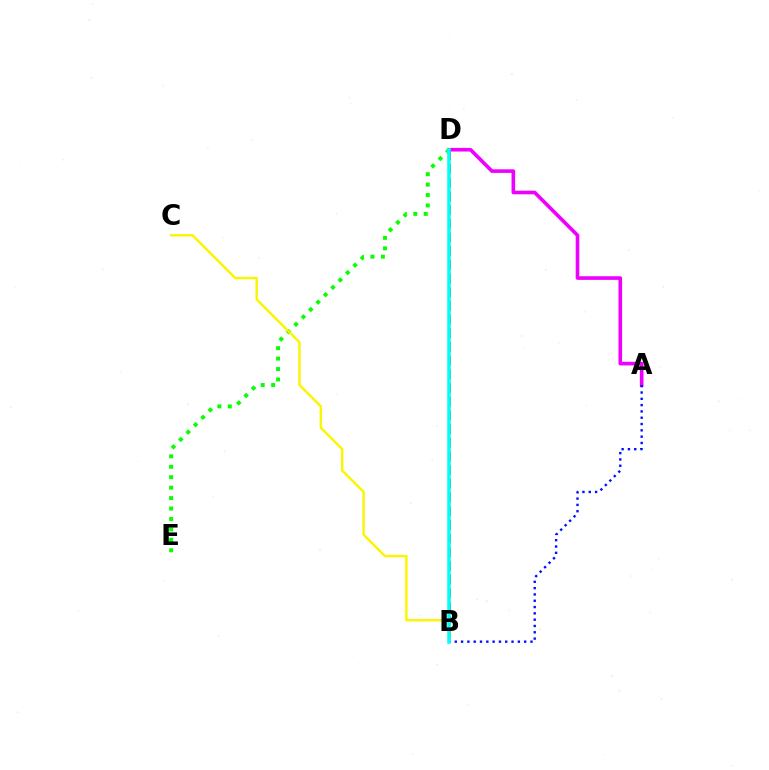{('A', 'D'): [{'color': '#ee00ff', 'line_style': 'solid', 'thickness': 2.61}], ('D', 'E'): [{'color': '#08ff00', 'line_style': 'dotted', 'thickness': 2.84}], ('A', 'B'): [{'color': '#0010ff', 'line_style': 'dotted', 'thickness': 1.71}], ('B', 'D'): [{'color': '#ff0000', 'line_style': 'dashed', 'thickness': 1.86}, {'color': '#00fff6', 'line_style': 'solid', 'thickness': 2.52}], ('B', 'C'): [{'color': '#fcf500', 'line_style': 'solid', 'thickness': 1.75}]}